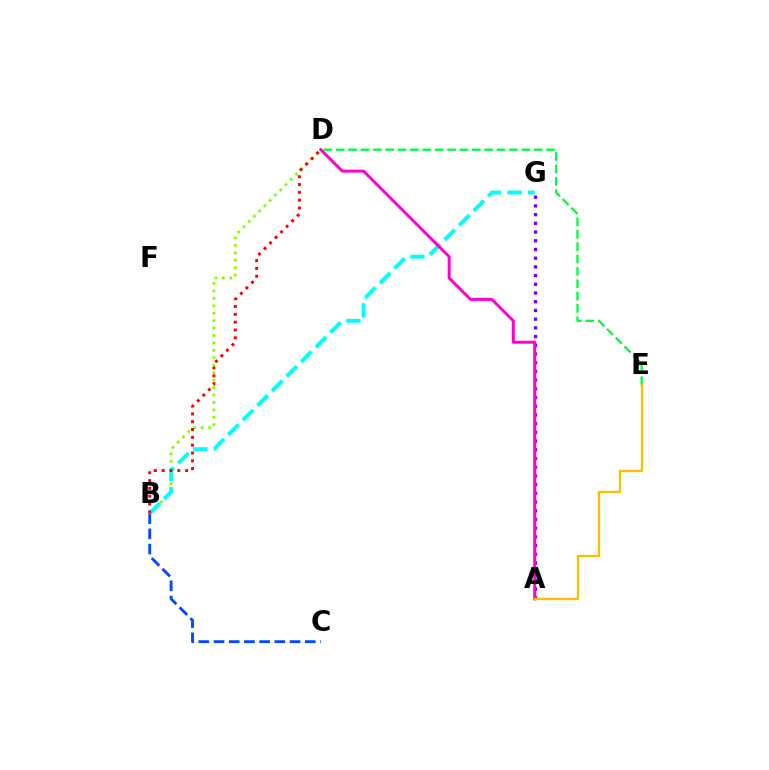{('B', 'C'): [{'color': '#004bff', 'line_style': 'dashed', 'thickness': 2.07}], ('B', 'D'): [{'color': '#84ff00', 'line_style': 'dotted', 'thickness': 2.02}, {'color': '#ff0000', 'line_style': 'dotted', 'thickness': 2.12}], ('D', 'E'): [{'color': '#00ff39', 'line_style': 'dashed', 'thickness': 1.68}], ('A', 'G'): [{'color': '#7200ff', 'line_style': 'dotted', 'thickness': 2.37}], ('B', 'G'): [{'color': '#00fff6', 'line_style': 'dashed', 'thickness': 2.8}], ('A', 'D'): [{'color': '#ff00cf', 'line_style': 'solid', 'thickness': 2.13}], ('A', 'E'): [{'color': '#ffbd00', 'line_style': 'solid', 'thickness': 1.65}]}